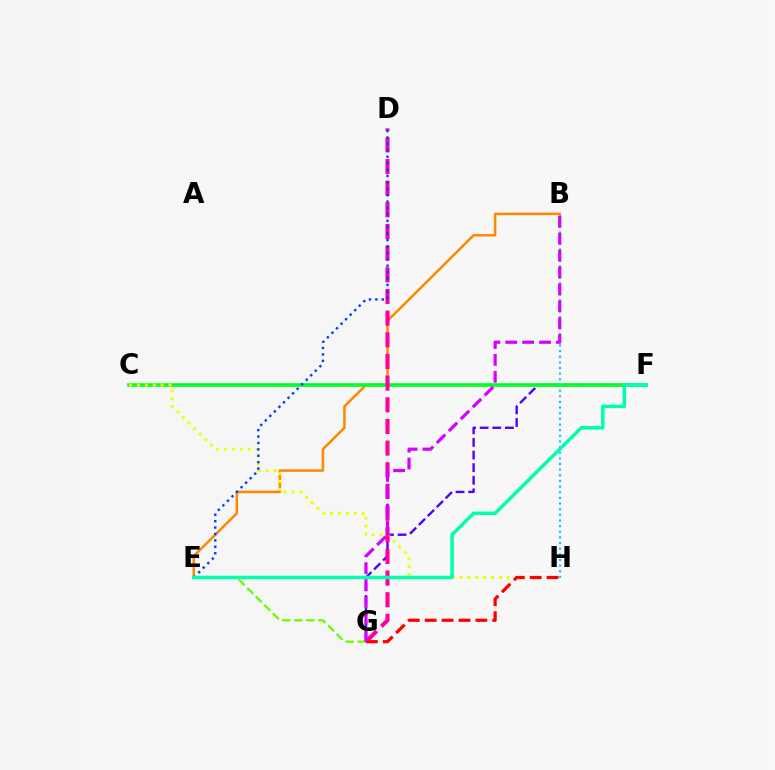{('F', 'G'): [{'color': '#4f00ff', 'line_style': 'dashed', 'thickness': 1.71}], ('E', 'G'): [{'color': '#66ff00', 'line_style': 'dashed', 'thickness': 1.64}], ('B', 'H'): [{'color': '#00c7ff', 'line_style': 'dotted', 'thickness': 1.53}], ('B', 'E'): [{'color': '#ff8800', 'line_style': 'solid', 'thickness': 1.81}], ('C', 'F'): [{'color': '#00ff27', 'line_style': 'solid', 'thickness': 2.61}], ('C', 'H'): [{'color': '#eeff00', 'line_style': 'dotted', 'thickness': 2.14}], ('D', 'G'): [{'color': '#ff00a0', 'line_style': 'dashed', 'thickness': 2.94}], ('G', 'H'): [{'color': '#ff0000', 'line_style': 'dashed', 'thickness': 2.3}], ('D', 'E'): [{'color': '#003fff', 'line_style': 'dotted', 'thickness': 1.74}], ('B', 'G'): [{'color': '#d600ff', 'line_style': 'dashed', 'thickness': 2.29}], ('E', 'F'): [{'color': '#00ffaf', 'line_style': 'solid', 'thickness': 2.54}]}